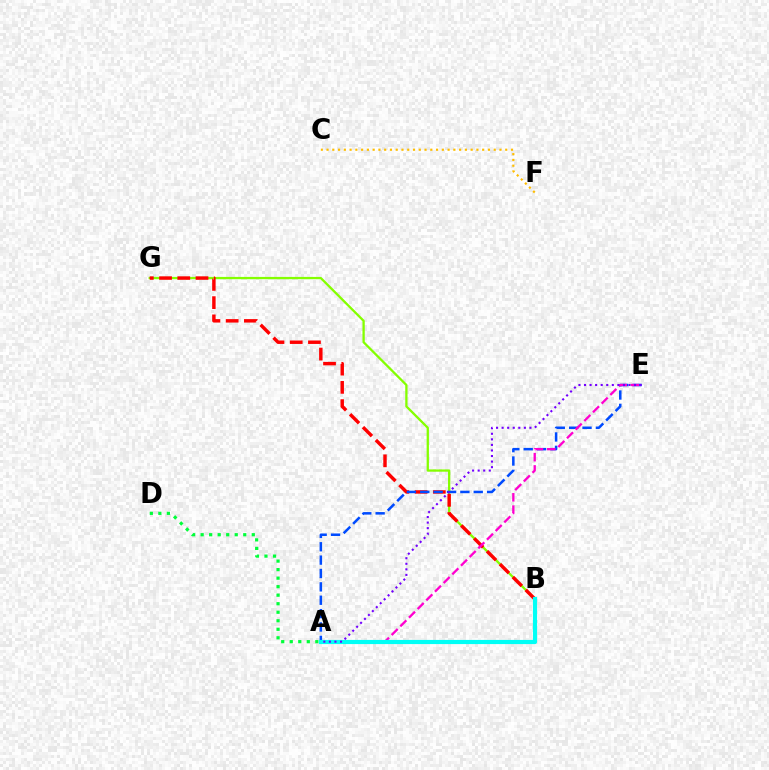{('A', 'D'): [{'color': '#00ff39', 'line_style': 'dotted', 'thickness': 2.32}], ('C', 'F'): [{'color': '#ffbd00', 'line_style': 'dotted', 'thickness': 1.57}], ('B', 'G'): [{'color': '#84ff00', 'line_style': 'solid', 'thickness': 1.65}, {'color': '#ff0000', 'line_style': 'dashed', 'thickness': 2.48}], ('A', 'E'): [{'color': '#004bff', 'line_style': 'dashed', 'thickness': 1.82}, {'color': '#ff00cf', 'line_style': 'dashed', 'thickness': 1.67}, {'color': '#7200ff', 'line_style': 'dotted', 'thickness': 1.51}], ('A', 'B'): [{'color': '#00fff6', 'line_style': 'solid', 'thickness': 2.99}]}